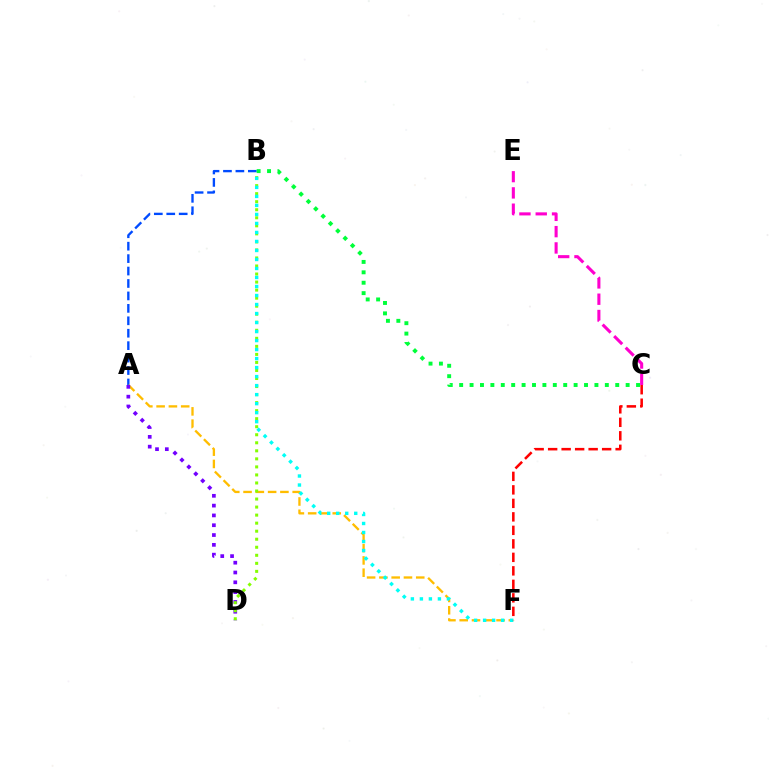{('C', 'E'): [{'color': '#ff00cf', 'line_style': 'dashed', 'thickness': 2.21}], ('A', 'B'): [{'color': '#004bff', 'line_style': 'dashed', 'thickness': 1.69}], ('B', 'C'): [{'color': '#00ff39', 'line_style': 'dotted', 'thickness': 2.83}], ('A', 'F'): [{'color': '#ffbd00', 'line_style': 'dashed', 'thickness': 1.67}], ('A', 'D'): [{'color': '#7200ff', 'line_style': 'dotted', 'thickness': 2.66}], ('B', 'D'): [{'color': '#84ff00', 'line_style': 'dotted', 'thickness': 2.18}], ('B', 'F'): [{'color': '#00fff6', 'line_style': 'dotted', 'thickness': 2.45}], ('C', 'F'): [{'color': '#ff0000', 'line_style': 'dashed', 'thickness': 1.83}]}